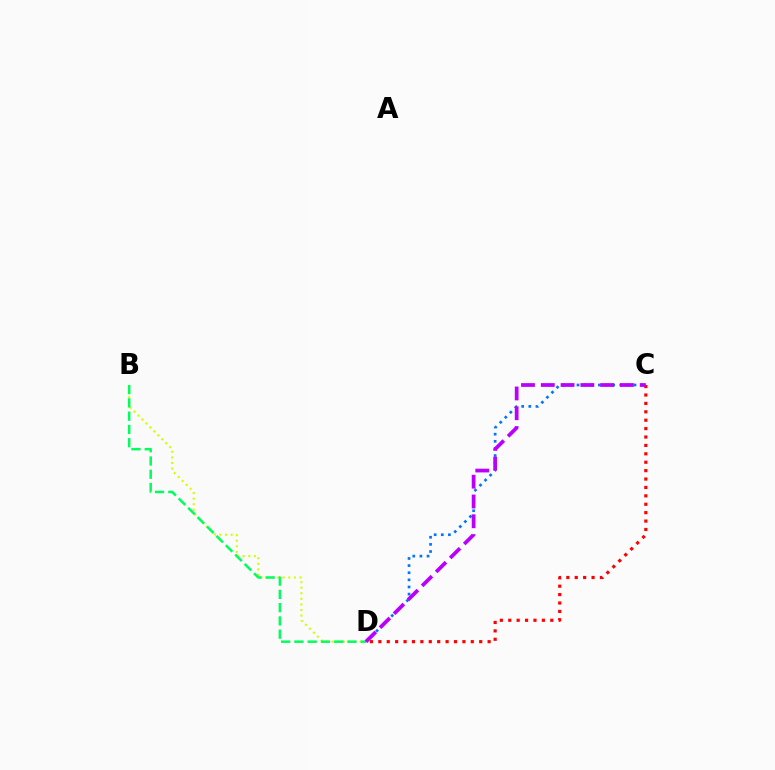{('B', 'D'): [{'color': '#d1ff00', 'line_style': 'dotted', 'thickness': 1.52}, {'color': '#00ff5c', 'line_style': 'dashed', 'thickness': 1.8}], ('C', 'D'): [{'color': '#0074ff', 'line_style': 'dotted', 'thickness': 1.94}, {'color': '#ff0000', 'line_style': 'dotted', 'thickness': 2.28}, {'color': '#b900ff', 'line_style': 'dashed', 'thickness': 2.69}]}